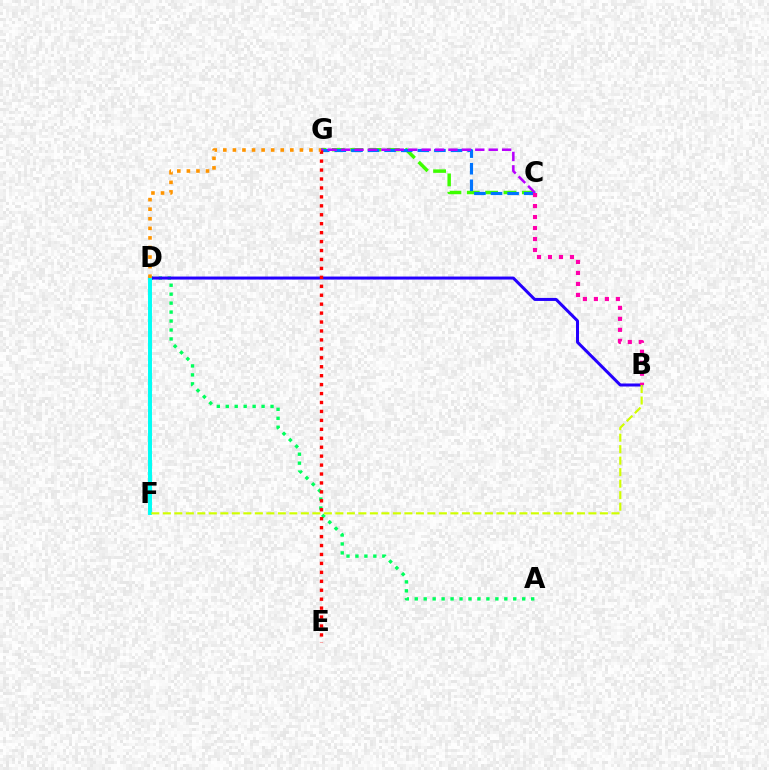{('C', 'G'): [{'color': '#3dff00', 'line_style': 'dashed', 'thickness': 2.49}, {'color': '#0074ff', 'line_style': 'dashed', 'thickness': 2.26}, {'color': '#b900ff', 'line_style': 'dashed', 'thickness': 1.82}], ('A', 'D'): [{'color': '#00ff5c', 'line_style': 'dotted', 'thickness': 2.43}], ('B', 'D'): [{'color': '#2500ff', 'line_style': 'solid', 'thickness': 2.17}], ('E', 'G'): [{'color': '#ff0000', 'line_style': 'dotted', 'thickness': 2.43}], ('D', 'F'): [{'color': '#00fff6', 'line_style': 'solid', 'thickness': 2.84}], ('B', 'F'): [{'color': '#d1ff00', 'line_style': 'dashed', 'thickness': 1.56}], ('D', 'G'): [{'color': '#ff9400', 'line_style': 'dotted', 'thickness': 2.6}], ('B', 'C'): [{'color': '#ff00ac', 'line_style': 'dotted', 'thickness': 2.99}]}